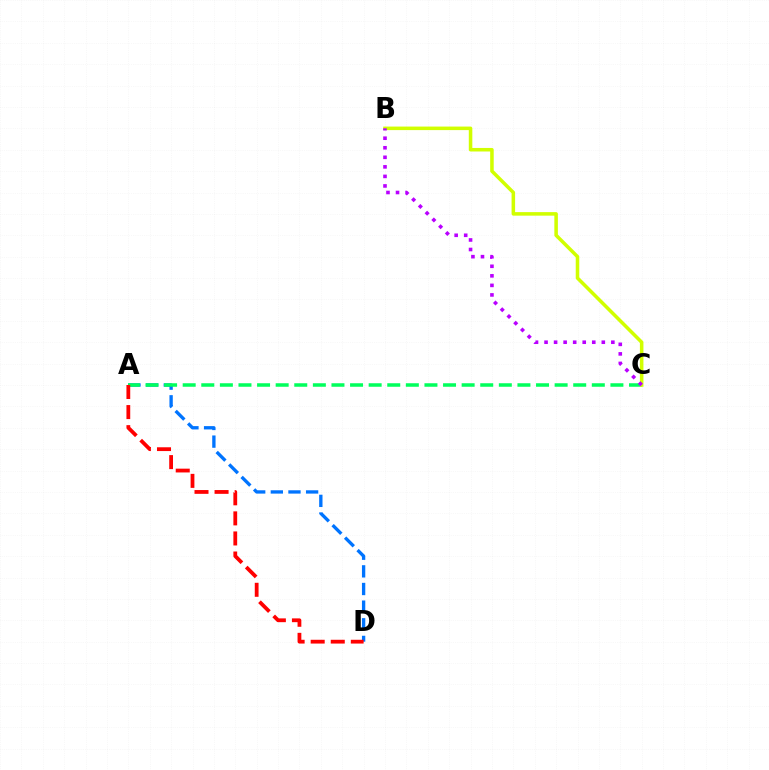{('A', 'D'): [{'color': '#0074ff', 'line_style': 'dashed', 'thickness': 2.4}, {'color': '#ff0000', 'line_style': 'dashed', 'thickness': 2.73}], ('A', 'C'): [{'color': '#00ff5c', 'line_style': 'dashed', 'thickness': 2.53}], ('B', 'C'): [{'color': '#d1ff00', 'line_style': 'solid', 'thickness': 2.55}, {'color': '#b900ff', 'line_style': 'dotted', 'thickness': 2.59}]}